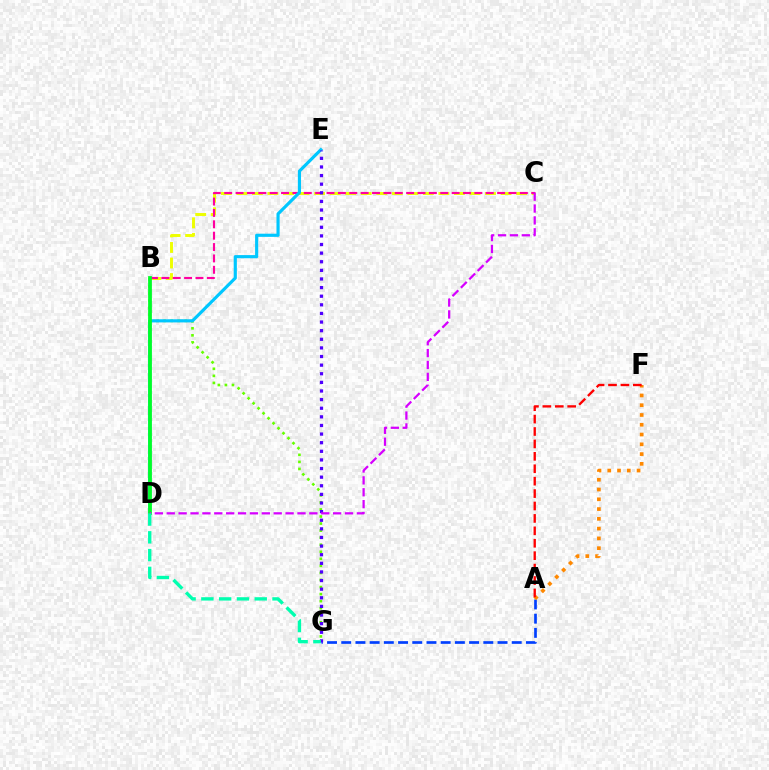{('B', 'G'): [{'color': '#66ff00', 'line_style': 'dotted', 'thickness': 1.92}], ('B', 'C'): [{'color': '#eeff00', 'line_style': 'dashed', 'thickness': 2.11}, {'color': '#ff00a0', 'line_style': 'dashed', 'thickness': 1.54}], ('A', 'G'): [{'color': '#003fff', 'line_style': 'dashed', 'thickness': 1.93}], ('A', 'F'): [{'color': '#ff8800', 'line_style': 'dotted', 'thickness': 2.66}, {'color': '#ff0000', 'line_style': 'dashed', 'thickness': 1.69}], ('D', 'E'): [{'color': '#00c7ff', 'line_style': 'solid', 'thickness': 2.27}], ('E', 'G'): [{'color': '#4f00ff', 'line_style': 'dotted', 'thickness': 2.34}], ('B', 'D'): [{'color': '#00ff27', 'line_style': 'solid', 'thickness': 2.71}], ('C', 'D'): [{'color': '#d600ff', 'line_style': 'dashed', 'thickness': 1.61}], ('D', 'G'): [{'color': '#00ffaf', 'line_style': 'dashed', 'thickness': 2.42}]}